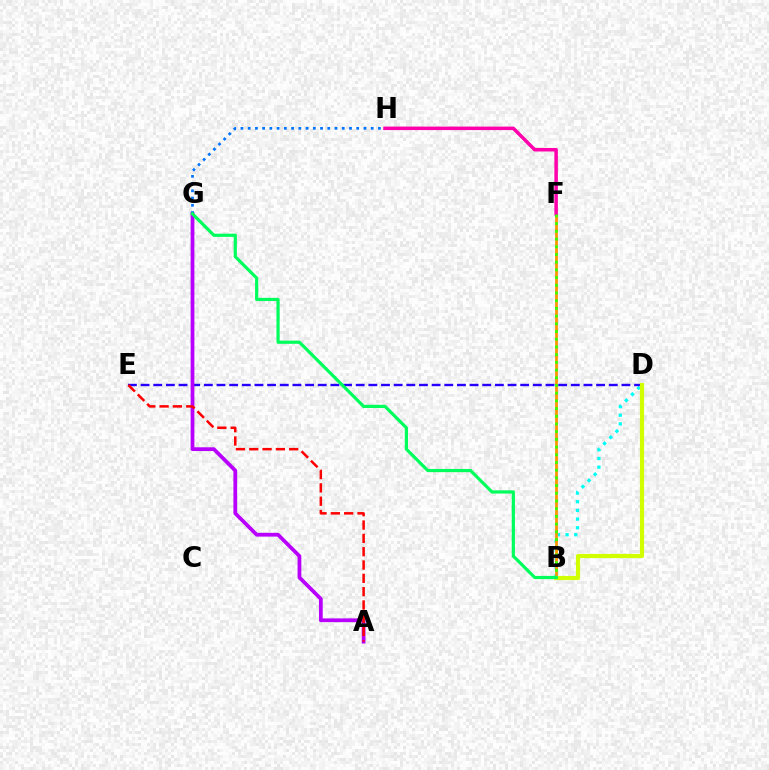{('B', 'D'): [{'color': '#00fff6', 'line_style': 'dotted', 'thickness': 2.36}, {'color': '#d1ff00', 'line_style': 'solid', 'thickness': 3.0}], ('B', 'F'): [{'color': '#ff9400', 'line_style': 'solid', 'thickness': 1.97}, {'color': '#3dff00', 'line_style': 'dotted', 'thickness': 2.09}], ('D', 'E'): [{'color': '#2500ff', 'line_style': 'dashed', 'thickness': 1.72}], ('F', 'H'): [{'color': '#ff00ac', 'line_style': 'solid', 'thickness': 2.52}], ('A', 'G'): [{'color': '#b900ff', 'line_style': 'solid', 'thickness': 2.71}], ('G', 'H'): [{'color': '#0074ff', 'line_style': 'dotted', 'thickness': 1.97}], ('A', 'E'): [{'color': '#ff0000', 'line_style': 'dashed', 'thickness': 1.81}], ('B', 'G'): [{'color': '#00ff5c', 'line_style': 'solid', 'thickness': 2.3}]}